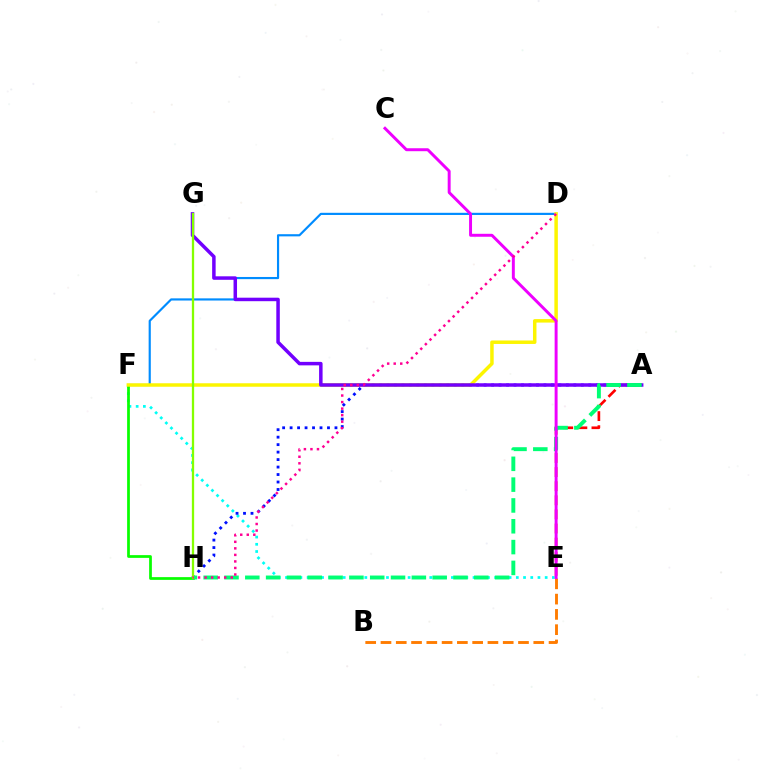{('E', 'F'): [{'color': '#00fff6', 'line_style': 'dotted', 'thickness': 1.96}], ('D', 'F'): [{'color': '#008cff', 'line_style': 'solid', 'thickness': 1.56}, {'color': '#fcf500', 'line_style': 'solid', 'thickness': 2.51}], ('F', 'H'): [{'color': '#08ff00', 'line_style': 'solid', 'thickness': 1.97}], ('A', 'H'): [{'color': '#0010ff', 'line_style': 'dotted', 'thickness': 2.03}, {'color': '#00ff74', 'line_style': 'dashed', 'thickness': 2.83}], ('A', 'E'): [{'color': '#ff0000', 'line_style': 'dashed', 'thickness': 1.92}], ('B', 'E'): [{'color': '#ff7c00', 'line_style': 'dashed', 'thickness': 2.08}], ('A', 'G'): [{'color': '#7200ff', 'line_style': 'solid', 'thickness': 2.52}], ('G', 'H'): [{'color': '#84ff00', 'line_style': 'solid', 'thickness': 1.65}], ('C', 'E'): [{'color': '#ee00ff', 'line_style': 'solid', 'thickness': 2.12}], ('D', 'H'): [{'color': '#ff0094', 'line_style': 'dotted', 'thickness': 1.78}]}